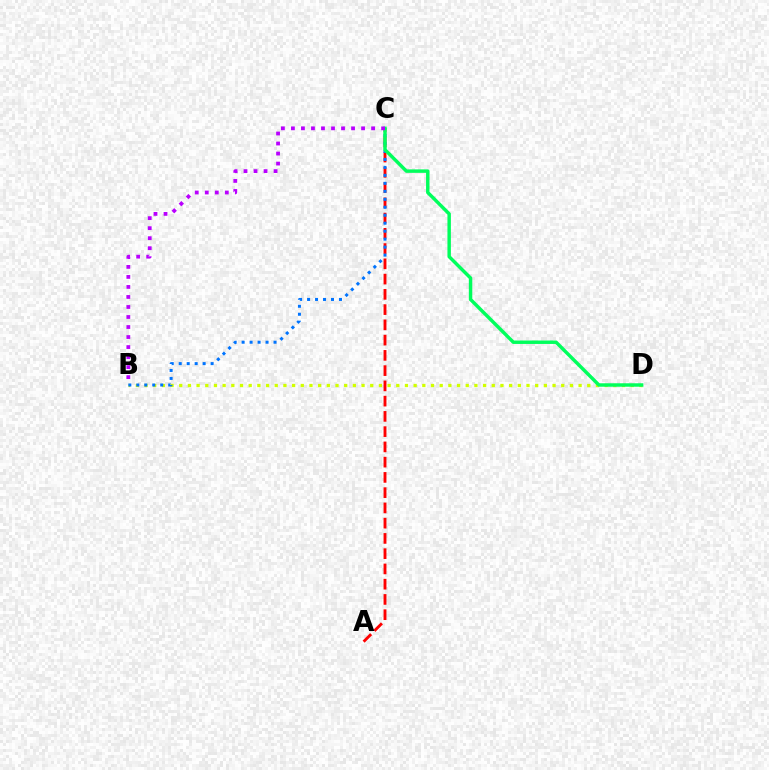{('B', 'D'): [{'color': '#d1ff00', 'line_style': 'dotted', 'thickness': 2.36}], ('A', 'C'): [{'color': '#ff0000', 'line_style': 'dashed', 'thickness': 2.07}], ('B', 'C'): [{'color': '#0074ff', 'line_style': 'dotted', 'thickness': 2.17}, {'color': '#b900ff', 'line_style': 'dotted', 'thickness': 2.72}], ('C', 'D'): [{'color': '#00ff5c', 'line_style': 'solid', 'thickness': 2.48}]}